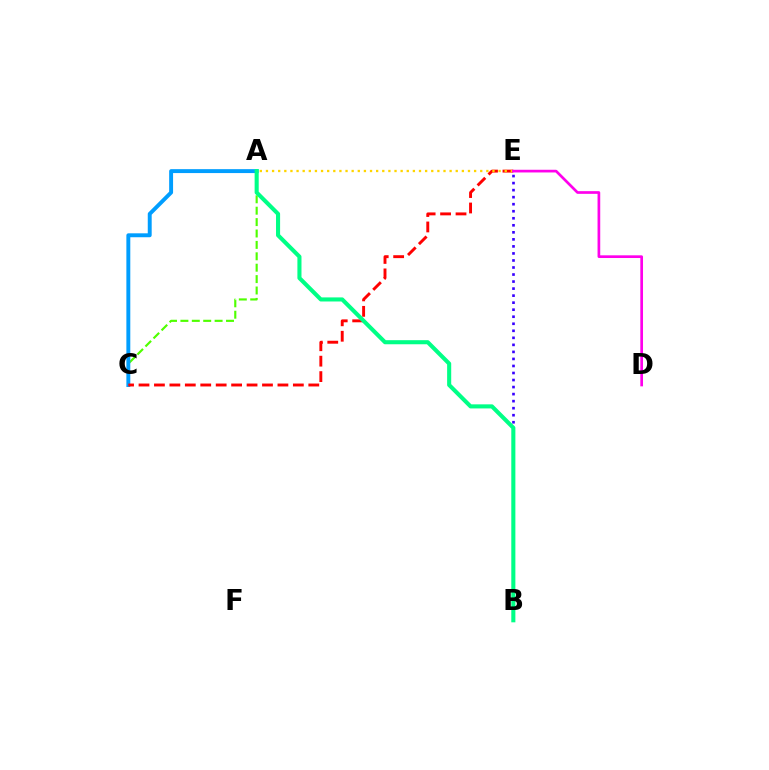{('B', 'E'): [{'color': '#3700ff', 'line_style': 'dotted', 'thickness': 1.91}], ('A', 'C'): [{'color': '#4fff00', 'line_style': 'dashed', 'thickness': 1.55}, {'color': '#009eff', 'line_style': 'solid', 'thickness': 2.82}], ('C', 'E'): [{'color': '#ff0000', 'line_style': 'dashed', 'thickness': 2.1}], ('A', 'E'): [{'color': '#ffd500', 'line_style': 'dotted', 'thickness': 1.66}], ('A', 'B'): [{'color': '#00ff86', 'line_style': 'solid', 'thickness': 2.94}], ('D', 'E'): [{'color': '#ff00ed', 'line_style': 'solid', 'thickness': 1.94}]}